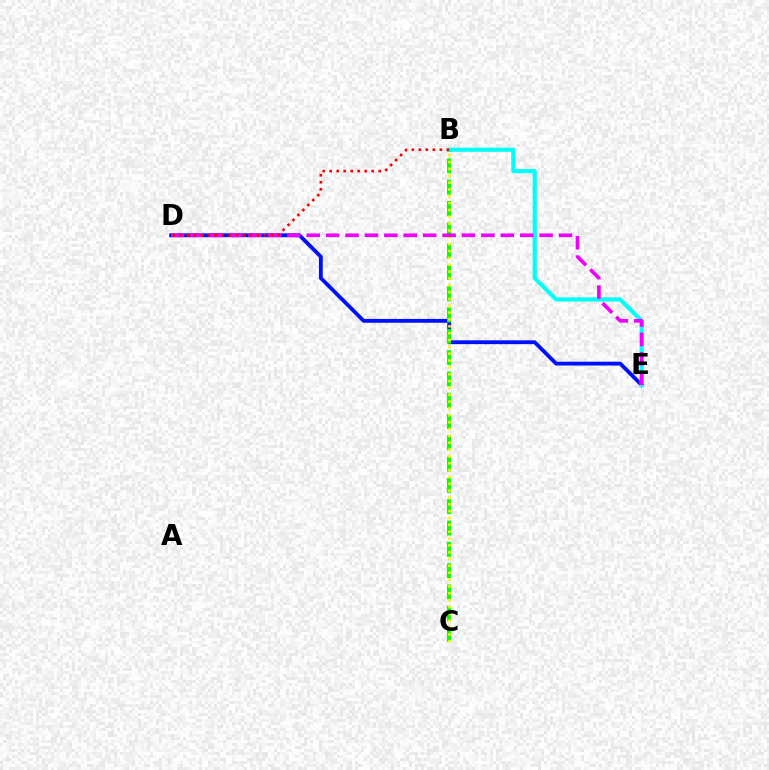{('D', 'E'): [{'color': '#0010ff', 'line_style': 'solid', 'thickness': 2.77}, {'color': '#ee00ff', 'line_style': 'dashed', 'thickness': 2.64}], ('B', 'C'): [{'color': '#08ff00', 'line_style': 'dashed', 'thickness': 2.89}, {'color': '#fcf500', 'line_style': 'dotted', 'thickness': 1.86}], ('B', 'E'): [{'color': '#00fff6', 'line_style': 'solid', 'thickness': 2.98}], ('B', 'D'): [{'color': '#ff0000', 'line_style': 'dotted', 'thickness': 1.9}]}